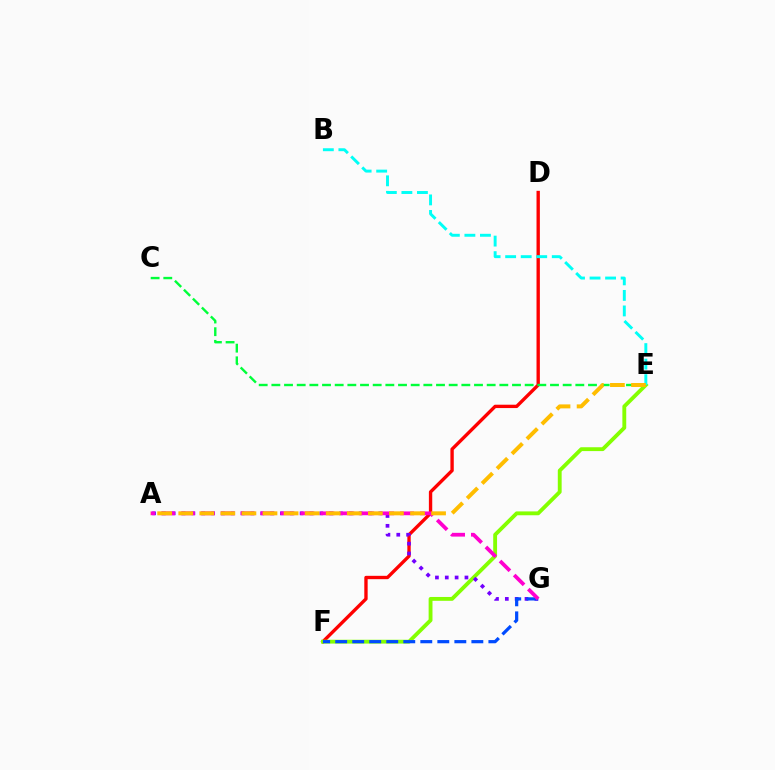{('D', 'F'): [{'color': '#ff0000', 'line_style': 'solid', 'thickness': 2.42}], ('E', 'F'): [{'color': '#84ff00', 'line_style': 'solid', 'thickness': 2.77}], ('A', 'G'): [{'color': '#7200ff', 'line_style': 'dotted', 'thickness': 2.67}, {'color': '#ff00cf', 'line_style': 'dashed', 'thickness': 2.71}], ('C', 'E'): [{'color': '#00ff39', 'line_style': 'dashed', 'thickness': 1.72}], ('F', 'G'): [{'color': '#004bff', 'line_style': 'dashed', 'thickness': 2.31}], ('B', 'E'): [{'color': '#00fff6', 'line_style': 'dashed', 'thickness': 2.11}], ('A', 'E'): [{'color': '#ffbd00', 'line_style': 'dashed', 'thickness': 2.86}]}